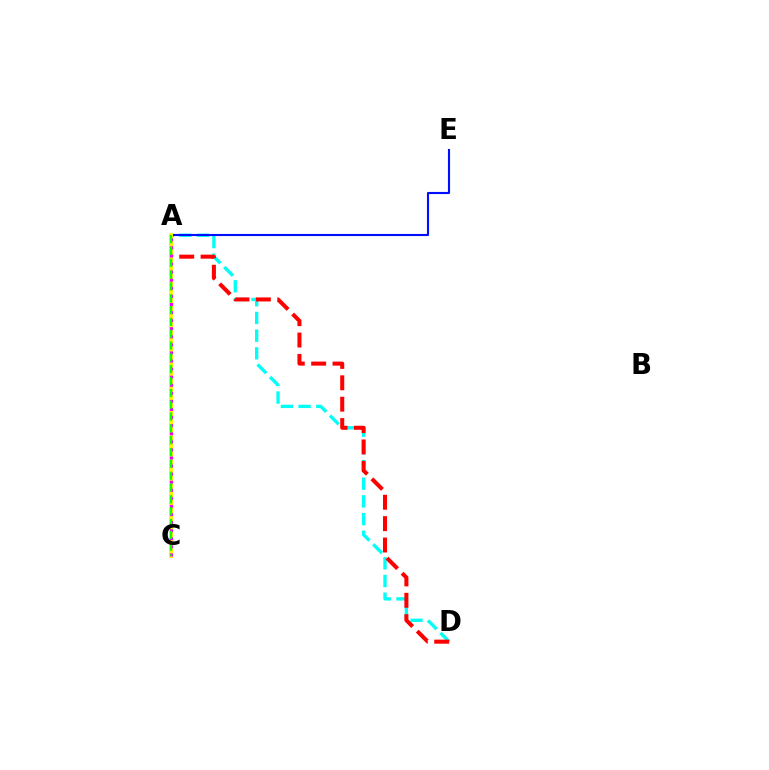{('A', 'D'): [{'color': '#00fff6', 'line_style': 'dashed', 'thickness': 2.4}, {'color': '#ff0000', 'line_style': 'dashed', 'thickness': 2.9}], ('A', 'E'): [{'color': '#0010ff', 'line_style': 'solid', 'thickness': 1.53}], ('A', 'C'): [{'color': '#fcf500', 'line_style': 'solid', 'thickness': 2.82}, {'color': '#ee00ff', 'line_style': 'dotted', 'thickness': 2.2}, {'color': '#08ff00', 'line_style': 'dashed', 'thickness': 1.61}]}